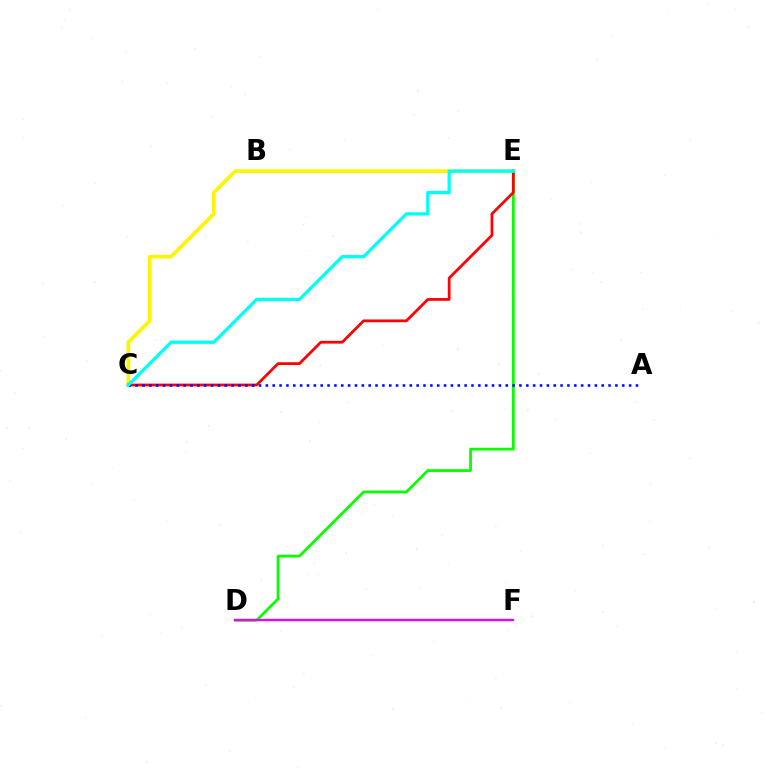{('C', 'E'): [{'color': '#fcf500', 'line_style': 'solid', 'thickness': 2.67}, {'color': '#ff0000', 'line_style': 'solid', 'thickness': 1.99}, {'color': '#00fff6', 'line_style': 'solid', 'thickness': 2.36}], ('D', 'E'): [{'color': '#08ff00', 'line_style': 'solid', 'thickness': 2.0}], ('D', 'F'): [{'color': '#ee00ff', 'line_style': 'solid', 'thickness': 1.68}], ('A', 'C'): [{'color': '#0010ff', 'line_style': 'dotted', 'thickness': 1.86}]}